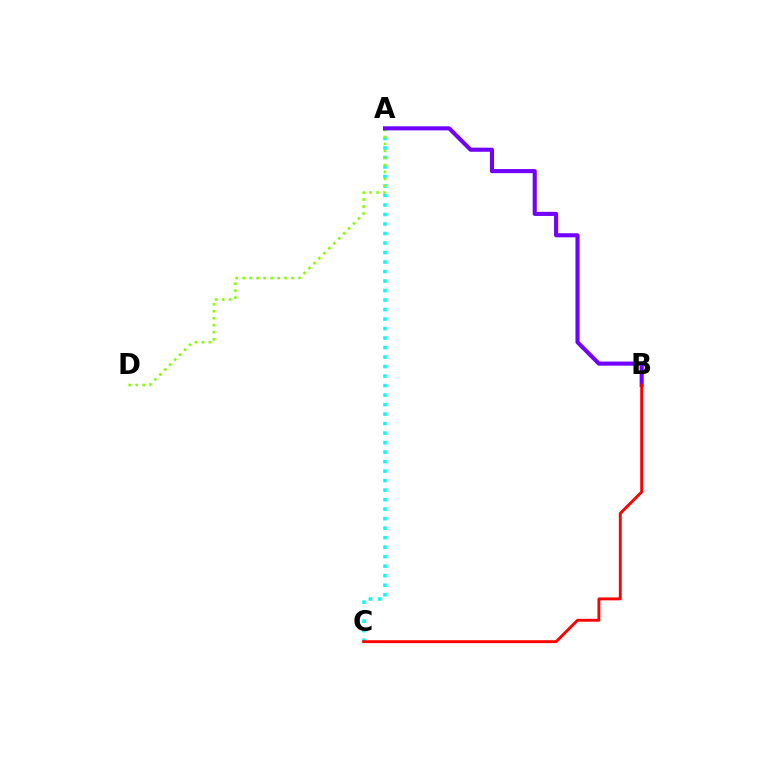{('A', 'C'): [{'color': '#00fff6', 'line_style': 'dotted', 'thickness': 2.58}], ('A', 'D'): [{'color': '#84ff00', 'line_style': 'dotted', 'thickness': 1.9}], ('A', 'B'): [{'color': '#7200ff', 'line_style': 'solid', 'thickness': 2.95}], ('B', 'C'): [{'color': '#ff0000', 'line_style': 'solid', 'thickness': 2.08}]}